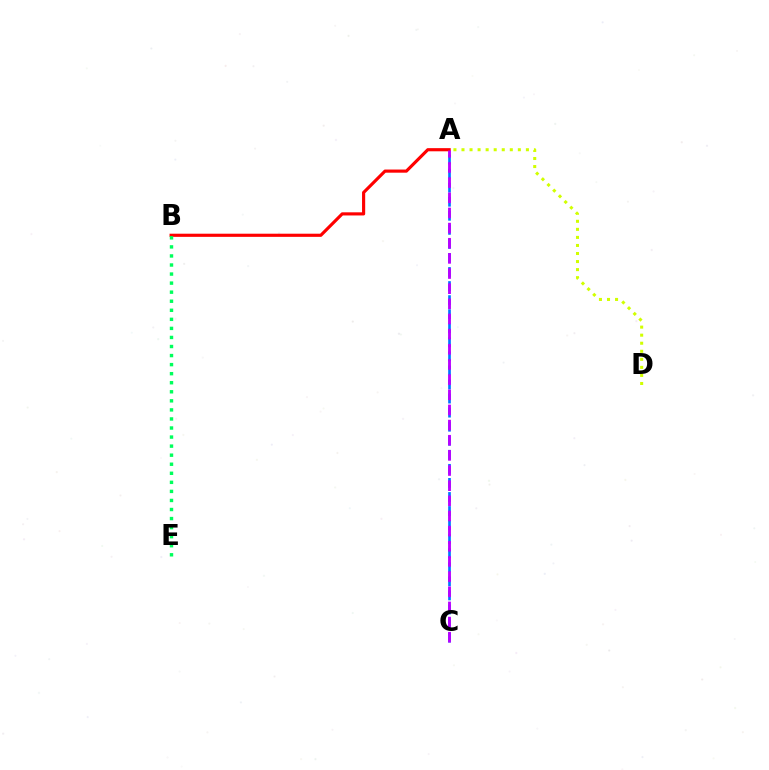{('A', 'C'): [{'color': '#0074ff', 'line_style': 'dashed', 'thickness': 1.91}, {'color': '#b900ff', 'line_style': 'dashed', 'thickness': 2.06}], ('A', 'B'): [{'color': '#ff0000', 'line_style': 'solid', 'thickness': 2.27}], ('A', 'D'): [{'color': '#d1ff00', 'line_style': 'dotted', 'thickness': 2.19}], ('B', 'E'): [{'color': '#00ff5c', 'line_style': 'dotted', 'thickness': 2.46}]}